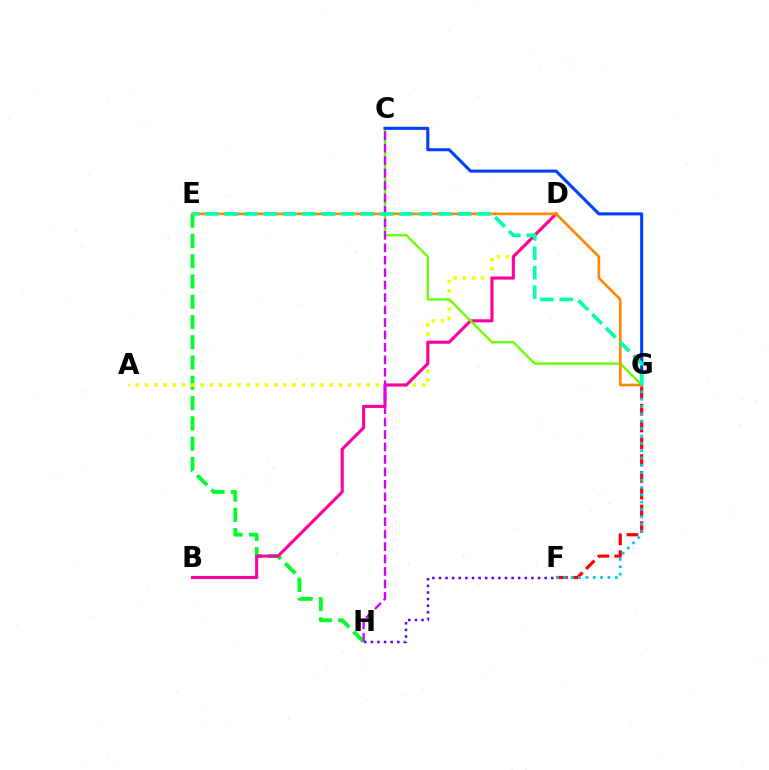{('F', 'G'): [{'color': '#ff0000', 'line_style': 'dashed', 'thickness': 2.28}, {'color': '#00c7ff', 'line_style': 'dotted', 'thickness': 2.0}], ('E', 'H'): [{'color': '#00ff27', 'line_style': 'dashed', 'thickness': 2.75}], ('A', 'D'): [{'color': '#eeff00', 'line_style': 'dotted', 'thickness': 2.51}], ('B', 'D'): [{'color': '#ff00a0', 'line_style': 'solid', 'thickness': 2.24}], ('C', 'G'): [{'color': '#66ff00', 'line_style': 'solid', 'thickness': 1.67}, {'color': '#003fff', 'line_style': 'solid', 'thickness': 2.19}], ('F', 'H'): [{'color': '#4f00ff', 'line_style': 'dotted', 'thickness': 1.79}], ('E', 'G'): [{'color': '#ff8800', 'line_style': 'solid', 'thickness': 1.92}, {'color': '#00ffaf', 'line_style': 'dashed', 'thickness': 2.64}], ('C', 'H'): [{'color': '#d600ff', 'line_style': 'dashed', 'thickness': 1.69}]}